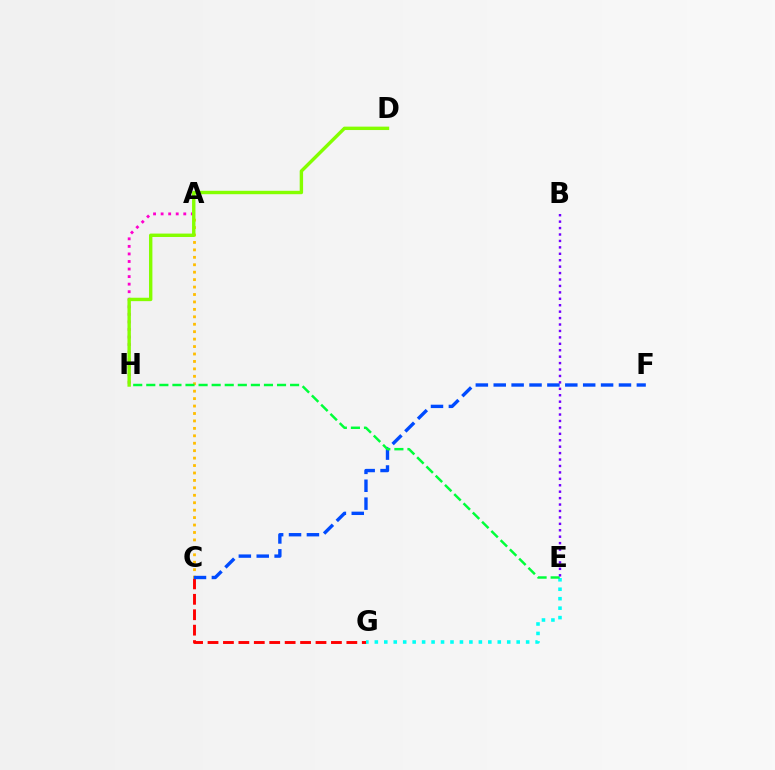{('C', 'G'): [{'color': '#ff0000', 'line_style': 'dashed', 'thickness': 2.1}], ('E', 'G'): [{'color': '#00fff6', 'line_style': 'dotted', 'thickness': 2.57}], ('A', 'C'): [{'color': '#ffbd00', 'line_style': 'dotted', 'thickness': 2.02}], ('A', 'H'): [{'color': '#ff00cf', 'line_style': 'dotted', 'thickness': 2.05}], ('C', 'F'): [{'color': '#004bff', 'line_style': 'dashed', 'thickness': 2.43}], ('E', 'H'): [{'color': '#00ff39', 'line_style': 'dashed', 'thickness': 1.78}], ('D', 'H'): [{'color': '#84ff00', 'line_style': 'solid', 'thickness': 2.45}], ('B', 'E'): [{'color': '#7200ff', 'line_style': 'dotted', 'thickness': 1.75}]}